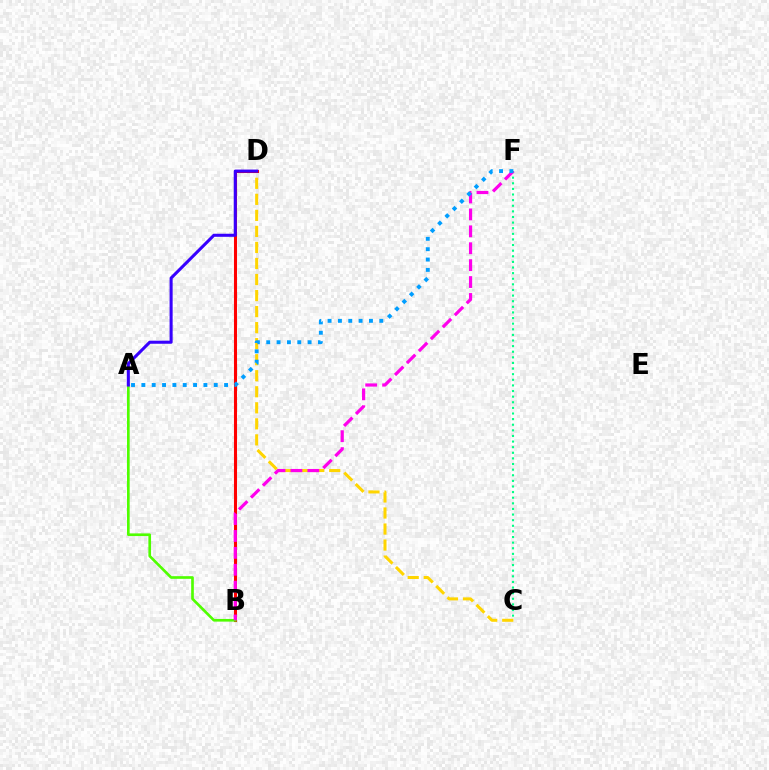{('C', 'D'): [{'color': '#ffd500', 'line_style': 'dashed', 'thickness': 2.18}], ('C', 'F'): [{'color': '#00ff86', 'line_style': 'dotted', 'thickness': 1.53}], ('B', 'D'): [{'color': '#ff0000', 'line_style': 'solid', 'thickness': 2.2}], ('A', 'B'): [{'color': '#4fff00', 'line_style': 'solid', 'thickness': 1.92}], ('A', 'D'): [{'color': '#3700ff', 'line_style': 'solid', 'thickness': 2.2}], ('B', 'F'): [{'color': '#ff00ed', 'line_style': 'dashed', 'thickness': 2.3}], ('A', 'F'): [{'color': '#009eff', 'line_style': 'dotted', 'thickness': 2.81}]}